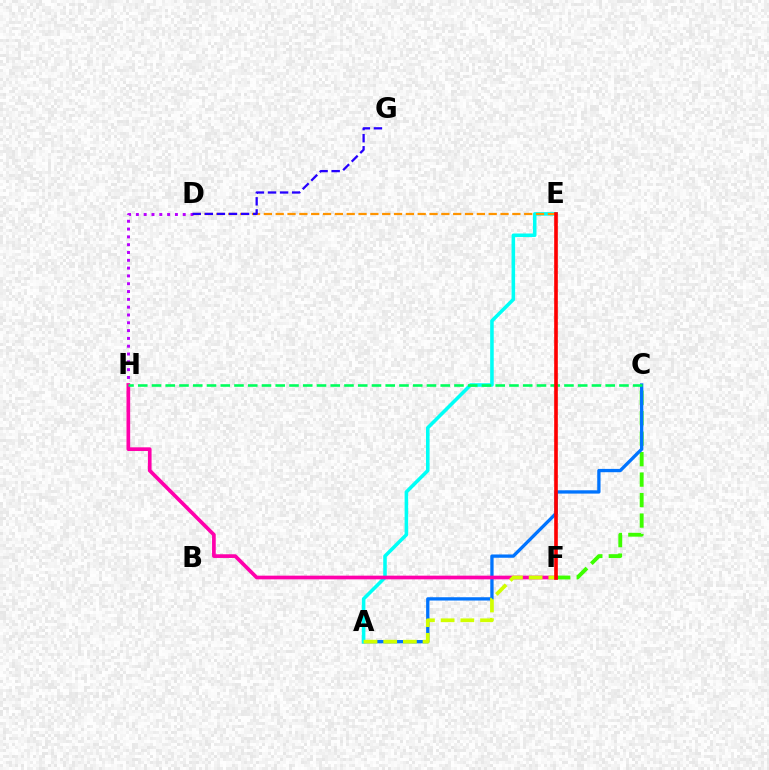{('C', 'F'): [{'color': '#3dff00', 'line_style': 'dashed', 'thickness': 2.78}], ('A', 'C'): [{'color': '#0074ff', 'line_style': 'solid', 'thickness': 2.38}], ('D', 'H'): [{'color': '#b900ff', 'line_style': 'dotted', 'thickness': 2.12}], ('A', 'E'): [{'color': '#00fff6', 'line_style': 'solid', 'thickness': 2.56}], ('F', 'H'): [{'color': '#ff00ac', 'line_style': 'solid', 'thickness': 2.65}], ('D', 'E'): [{'color': '#ff9400', 'line_style': 'dashed', 'thickness': 1.61}], ('A', 'F'): [{'color': '#d1ff00', 'line_style': 'dashed', 'thickness': 2.68}], ('C', 'H'): [{'color': '#00ff5c', 'line_style': 'dashed', 'thickness': 1.87}], ('E', 'F'): [{'color': '#ff0000', 'line_style': 'solid', 'thickness': 2.62}], ('D', 'G'): [{'color': '#2500ff', 'line_style': 'dashed', 'thickness': 1.64}]}